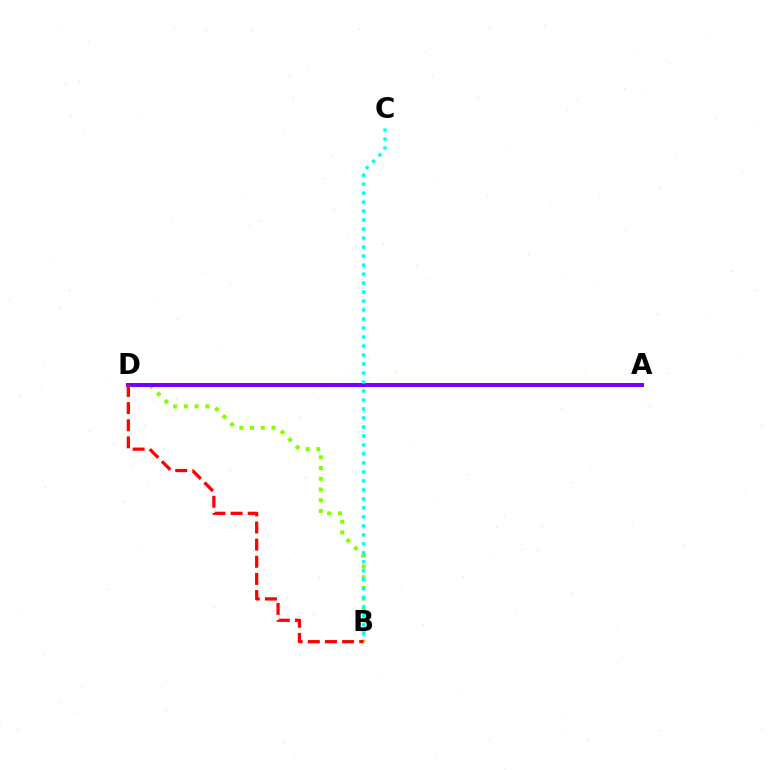{('B', 'D'): [{'color': '#84ff00', 'line_style': 'dotted', 'thickness': 2.91}, {'color': '#ff0000', 'line_style': 'dashed', 'thickness': 2.33}], ('A', 'D'): [{'color': '#7200ff', 'line_style': 'solid', 'thickness': 2.86}], ('B', 'C'): [{'color': '#00fff6', 'line_style': 'dotted', 'thickness': 2.44}]}